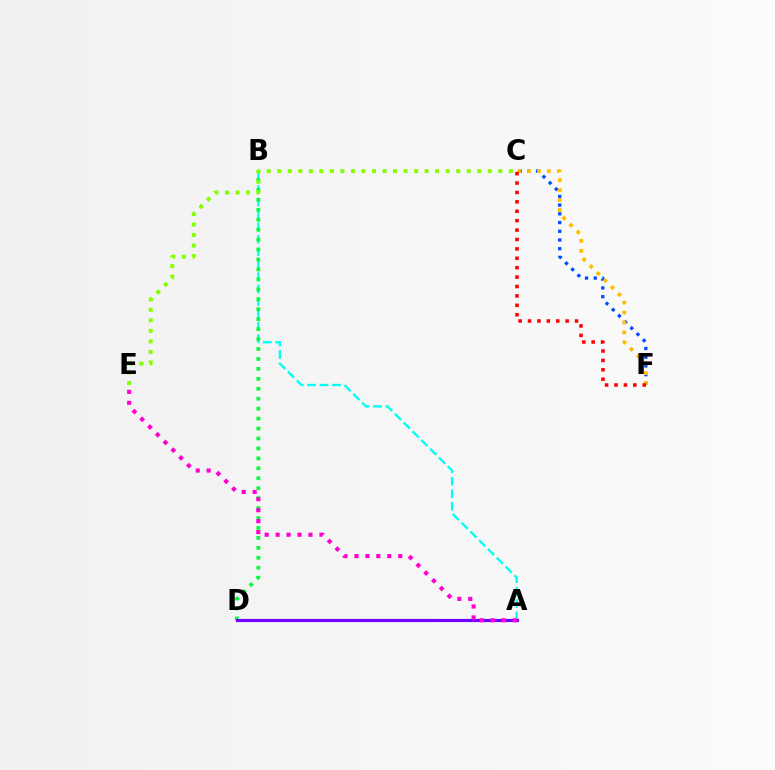{('A', 'B'): [{'color': '#00fff6', 'line_style': 'dashed', 'thickness': 1.69}], ('C', 'F'): [{'color': '#004bff', 'line_style': 'dotted', 'thickness': 2.37}, {'color': '#ffbd00', 'line_style': 'dotted', 'thickness': 2.7}, {'color': '#ff0000', 'line_style': 'dotted', 'thickness': 2.56}], ('B', 'D'): [{'color': '#00ff39', 'line_style': 'dotted', 'thickness': 2.7}], ('A', 'D'): [{'color': '#7200ff', 'line_style': 'solid', 'thickness': 2.27}], ('C', 'E'): [{'color': '#84ff00', 'line_style': 'dotted', 'thickness': 2.86}], ('A', 'E'): [{'color': '#ff00cf', 'line_style': 'dotted', 'thickness': 2.98}]}